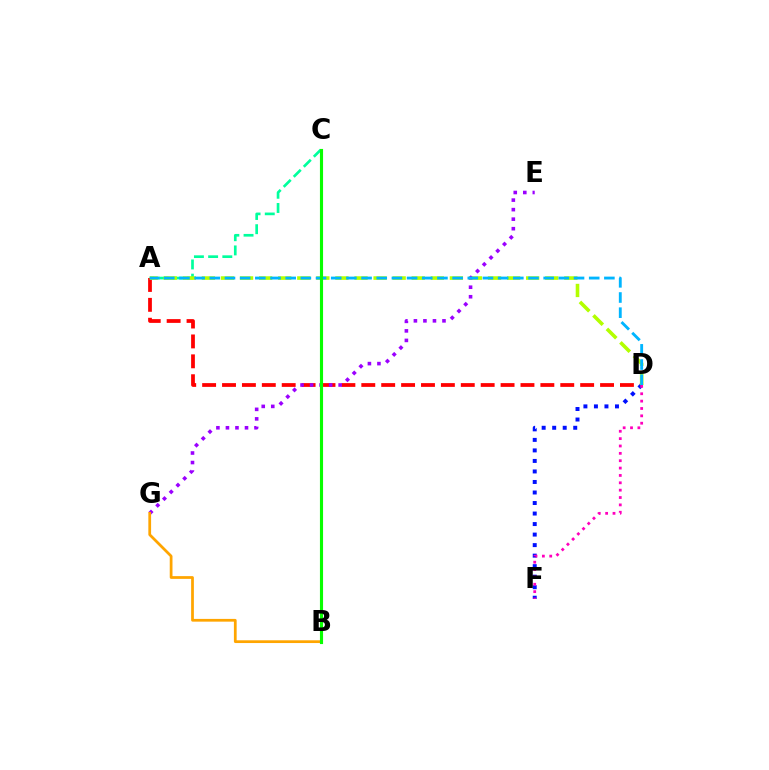{('A', 'C'): [{'color': '#00ff9d', 'line_style': 'dashed', 'thickness': 1.93}], ('A', 'D'): [{'color': '#ff0000', 'line_style': 'dashed', 'thickness': 2.7}, {'color': '#b3ff00', 'line_style': 'dashed', 'thickness': 2.59}, {'color': '#00b5ff', 'line_style': 'dashed', 'thickness': 2.06}], ('D', 'F'): [{'color': '#0010ff', 'line_style': 'dotted', 'thickness': 2.86}, {'color': '#ff00bd', 'line_style': 'dotted', 'thickness': 2.0}], ('E', 'G'): [{'color': '#9b00ff', 'line_style': 'dotted', 'thickness': 2.59}], ('B', 'G'): [{'color': '#ffa500', 'line_style': 'solid', 'thickness': 1.98}], ('B', 'C'): [{'color': '#08ff00', 'line_style': 'solid', 'thickness': 2.25}]}